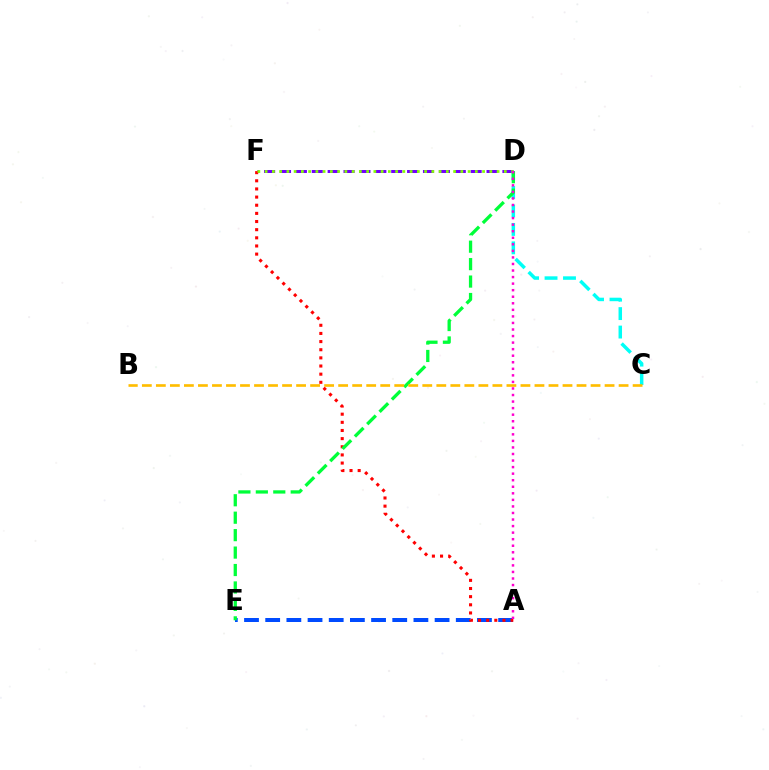{('A', 'E'): [{'color': '#004bff', 'line_style': 'dashed', 'thickness': 2.88}], ('C', 'D'): [{'color': '#00fff6', 'line_style': 'dashed', 'thickness': 2.51}], ('D', 'F'): [{'color': '#7200ff', 'line_style': 'dashed', 'thickness': 2.16}, {'color': '#84ff00', 'line_style': 'dotted', 'thickness': 1.97}], ('A', 'F'): [{'color': '#ff0000', 'line_style': 'dotted', 'thickness': 2.21}], ('D', 'E'): [{'color': '#00ff39', 'line_style': 'dashed', 'thickness': 2.37}], ('A', 'D'): [{'color': '#ff00cf', 'line_style': 'dotted', 'thickness': 1.78}], ('B', 'C'): [{'color': '#ffbd00', 'line_style': 'dashed', 'thickness': 1.9}]}